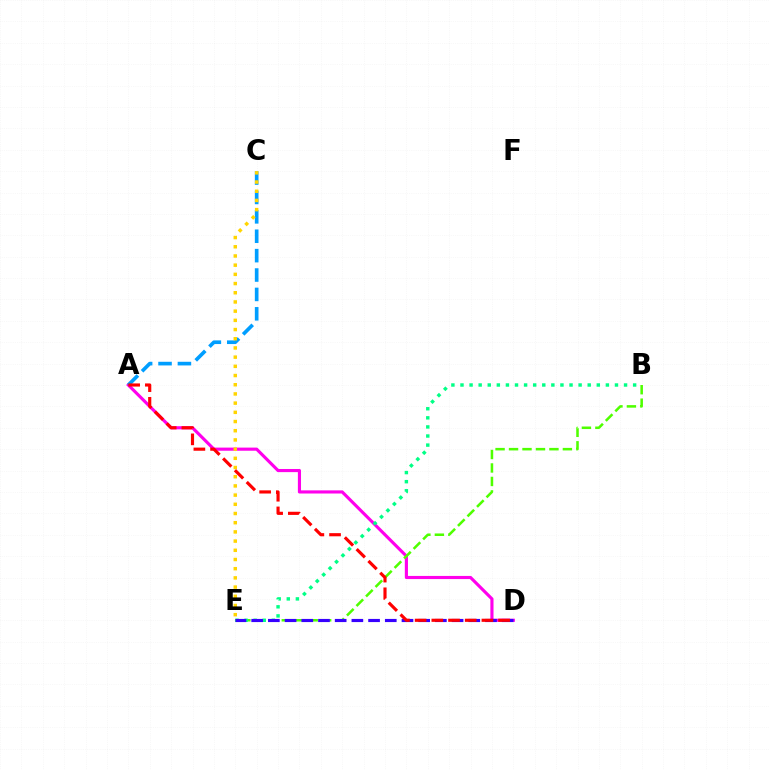{('A', 'D'): [{'color': '#ff00ed', 'line_style': 'solid', 'thickness': 2.26}, {'color': '#ff0000', 'line_style': 'dashed', 'thickness': 2.27}], ('A', 'C'): [{'color': '#009eff', 'line_style': 'dashed', 'thickness': 2.63}], ('B', 'E'): [{'color': '#4fff00', 'line_style': 'dashed', 'thickness': 1.83}, {'color': '#00ff86', 'line_style': 'dotted', 'thickness': 2.47}], ('C', 'E'): [{'color': '#ffd500', 'line_style': 'dotted', 'thickness': 2.5}], ('D', 'E'): [{'color': '#3700ff', 'line_style': 'dashed', 'thickness': 2.27}]}